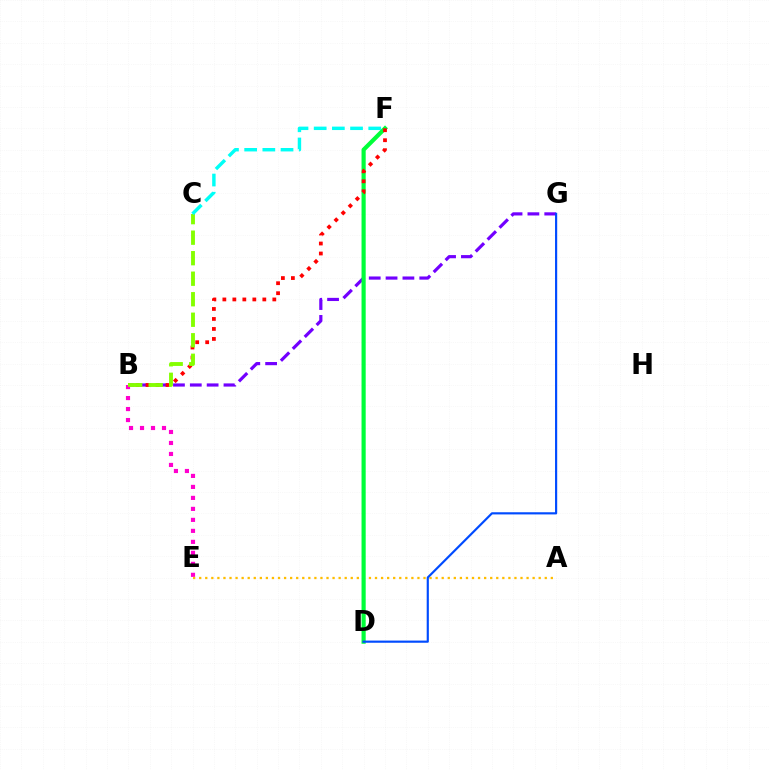{('B', 'E'): [{'color': '#ff00cf', 'line_style': 'dotted', 'thickness': 2.99}], ('B', 'G'): [{'color': '#7200ff', 'line_style': 'dashed', 'thickness': 2.29}], ('A', 'E'): [{'color': '#ffbd00', 'line_style': 'dotted', 'thickness': 1.65}], ('D', 'F'): [{'color': '#00ff39', 'line_style': 'solid', 'thickness': 2.99}], ('B', 'F'): [{'color': '#ff0000', 'line_style': 'dotted', 'thickness': 2.71}], ('D', 'G'): [{'color': '#004bff', 'line_style': 'solid', 'thickness': 1.56}], ('B', 'C'): [{'color': '#84ff00', 'line_style': 'dashed', 'thickness': 2.79}], ('C', 'F'): [{'color': '#00fff6', 'line_style': 'dashed', 'thickness': 2.47}]}